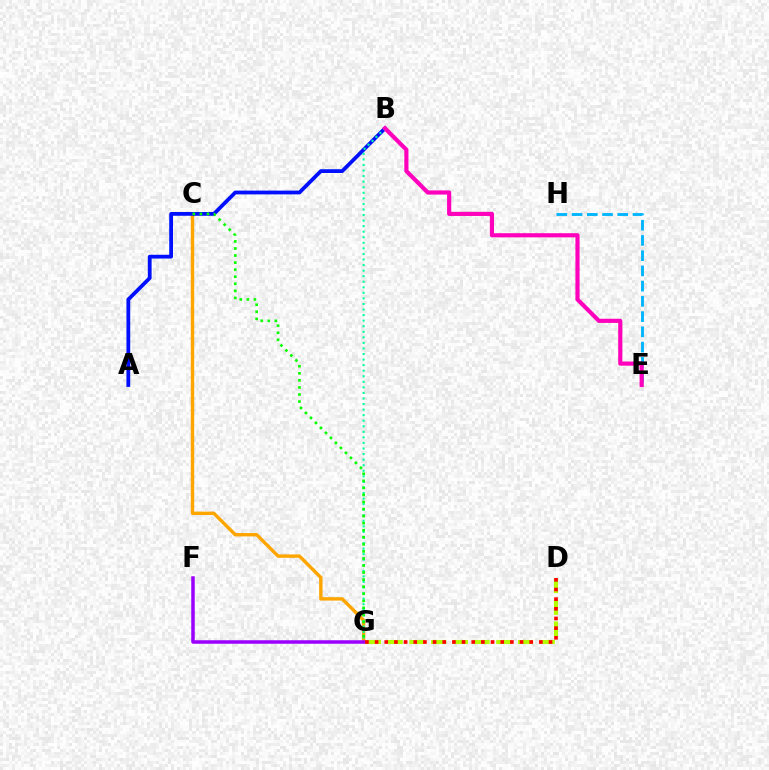{('C', 'G'): [{'color': '#ffa500', 'line_style': 'solid', 'thickness': 2.44}, {'color': '#08ff00', 'line_style': 'dotted', 'thickness': 1.92}], ('F', 'G'): [{'color': '#9b00ff', 'line_style': 'solid', 'thickness': 2.53}], ('A', 'B'): [{'color': '#0010ff', 'line_style': 'solid', 'thickness': 2.72}], ('E', 'H'): [{'color': '#00b5ff', 'line_style': 'dashed', 'thickness': 2.07}], ('D', 'G'): [{'color': '#b3ff00', 'line_style': 'dashed', 'thickness': 2.95}, {'color': '#ff0000', 'line_style': 'dotted', 'thickness': 2.63}], ('B', 'G'): [{'color': '#00ff9d', 'line_style': 'dotted', 'thickness': 1.51}], ('B', 'E'): [{'color': '#ff00bd', 'line_style': 'solid', 'thickness': 2.99}]}